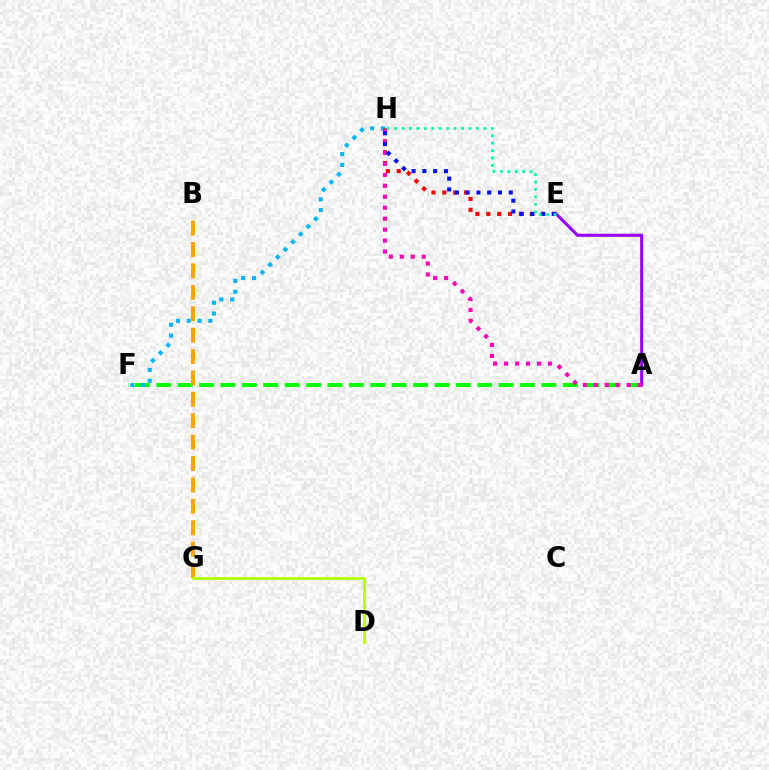{('A', 'F'): [{'color': '#08ff00', 'line_style': 'dashed', 'thickness': 2.91}], ('F', 'H'): [{'color': '#00b5ff', 'line_style': 'dotted', 'thickness': 2.93}], ('A', 'E'): [{'color': '#9b00ff', 'line_style': 'solid', 'thickness': 2.21}], ('E', 'H'): [{'color': '#ff0000', 'line_style': 'dotted', 'thickness': 2.96}, {'color': '#0010ff', 'line_style': 'dotted', 'thickness': 2.93}, {'color': '#00ff9d', 'line_style': 'dotted', 'thickness': 2.02}], ('A', 'H'): [{'color': '#ff00bd', 'line_style': 'dotted', 'thickness': 2.98}], ('B', 'G'): [{'color': '#ffa500', 'line_style': 'dashed', 'thickness': 2.91}], ('D', 'G'): [{'color': '#b3ff00', 'line_style': 'solid', 'thickness': 1.96}]}